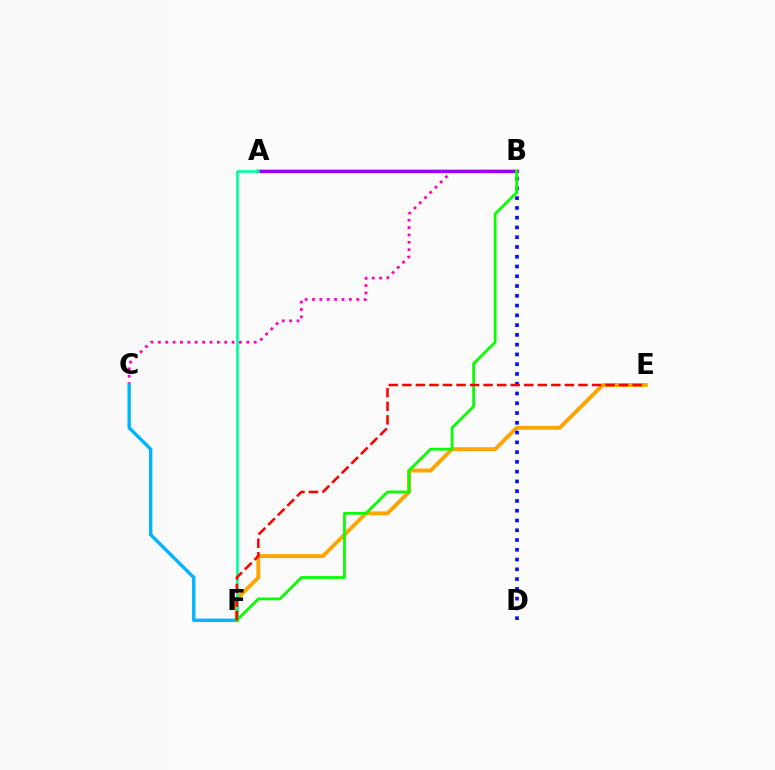{('B', 'C'): [{'color': '#ff00bd', 'line_style': 'dotted', 'thickness': 2.0}], ('E', 'F'): [{'color': '#ffa500', 'line_style': 'solid', 'thickness': 2.8}, {'color': '#ff0000', 'line_style': 'dashed', 'thickness': 1.84}], ('A', 'B'): [{'color': '#b3ff00', 'line_style': 'solid', 'thickness': 2.7}, {'color': '#9b00ff', 'line_style': 'solid', 'thickness': 2.38}], ('C', 'F'): [{'color': '#00b5ff', 'line_style': 'solid', 'thickness': 2.43}], ('A', 'F'): [{'color': '#00ff9d', 'line_style': 'solid', 'thickness': 1.91}], ('B', 'D'): [{'color': '#0010ff', 'line_style': 'dotted', 'thickness': 2.65}], ('B', 'F'): [{'color': '#08ff00', 'line_style': 'solid', 'thickness': 2.0}]}